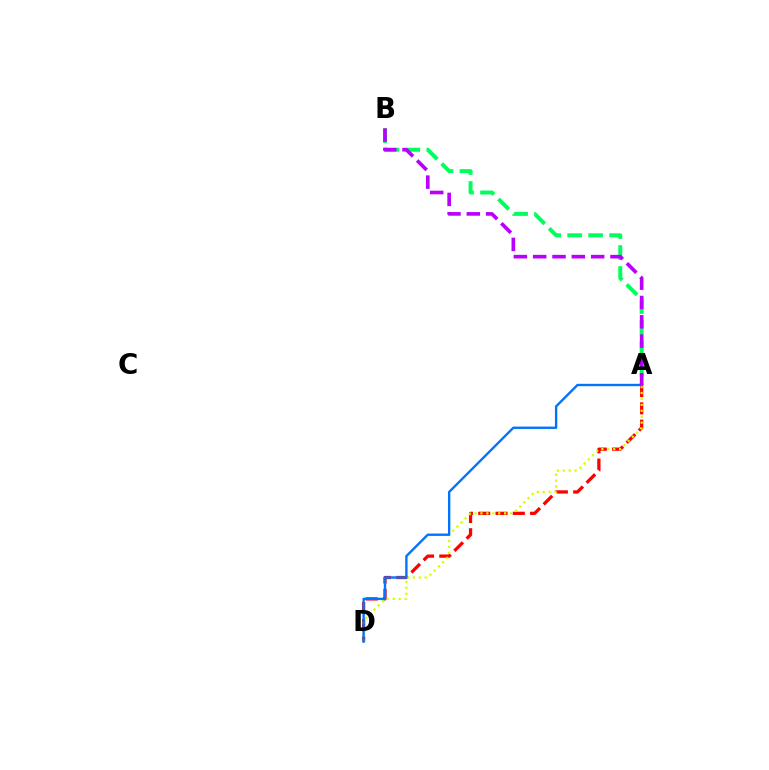{('A', 'B'): [{'color': '#00ff5c', 'line_style': 'dashed', 'thickness': 2.85}, {'color': '#b900ff', 'line_style': 'dashed', 'thickness': 2.63}], ('A', 'D'): [{'color': '#ff0000', 'line_style': 'dashed', 'thickness': 2.35}, {'color': '#d1ff00', 'line_style': 'dotted', 'thickness': 1.61}, {'color': '#0074ff', 'line_style': 'solid', 'thickness': 1.7}]}